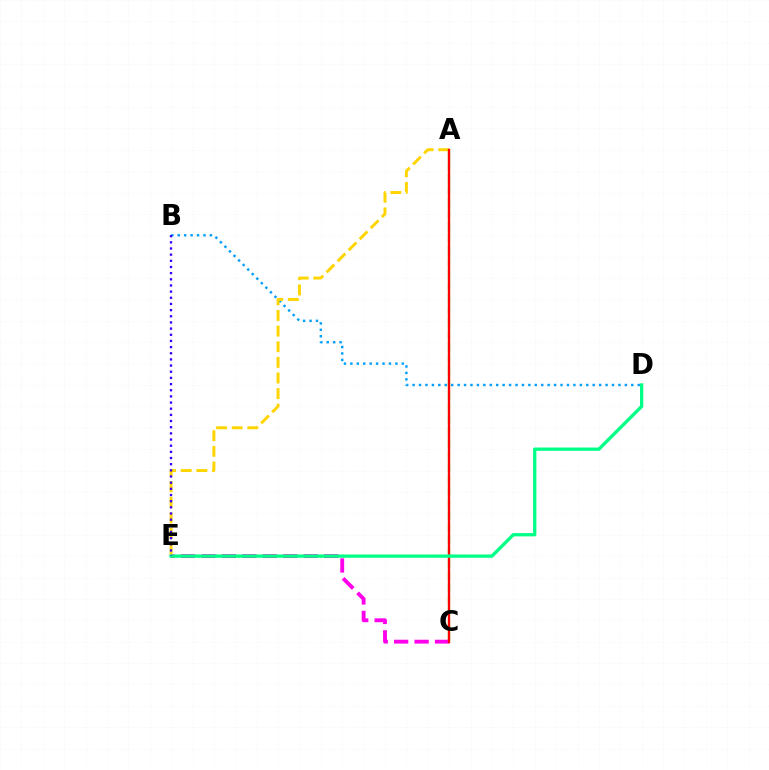{('C', 'E'): [{'color': '#ff00ed', 'line_style': 'dashed', 'thickness': 2.78}], ('B', 'D'): [{'color': '#009eff', 'line_style': 'dotted', 'thickness': 1.75}], ('A', 'E'): [{'color': '#ffd500', 'line_style': 'dashed', 'thickness': 2.12}], ('A', 'C'): [{'color': '#4fff00', 'line_style': 'dashed', 'thickness': 1.64}, {'color': '#ff0000', 'line_style': 'solid', 'thickness': 1.69}], ('D', 'E'): [{'color': '#00ff86', 'line_style': 'solid', 'thickness': 2.38}], ('B', 'E'): [{'color': '#3700ff', 'line_style': 'dotted', 'thickness': 1.67}]}